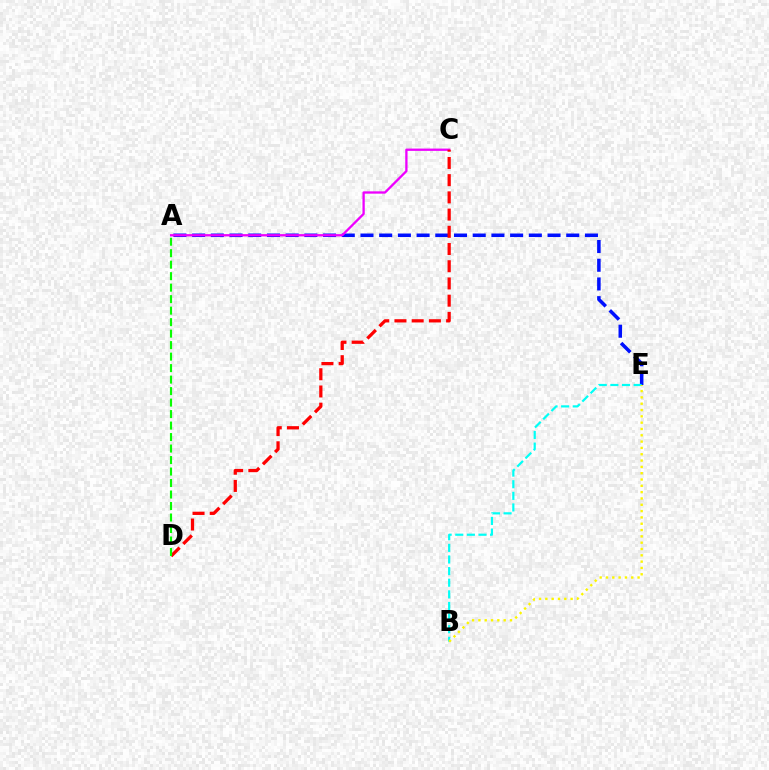{('A', 'E'): [{'color': '#0010ff', 'line_style': 'dashed', 'thickness': 2.54}], ('A', 'C'): [{'color': '#ee00ff', 'line_style': 'solid', 'thickness': 1.66}], ('B', 'E'): [{'color': '#00fff6', 'line_style': 'dashed', 'thickness': 1.58}, {'color': '#fcf500', 'line_style': 'dotted', 'thickness': 1.72}], ('C', 'D'): [{'color': '#ff0000', 'line_style': 'dashed', 'thickness': 2.34}], ('A', 'D'): [{'color': '#08ff00', 'line_style': 'dashed', 'thickness': 1.56}]}